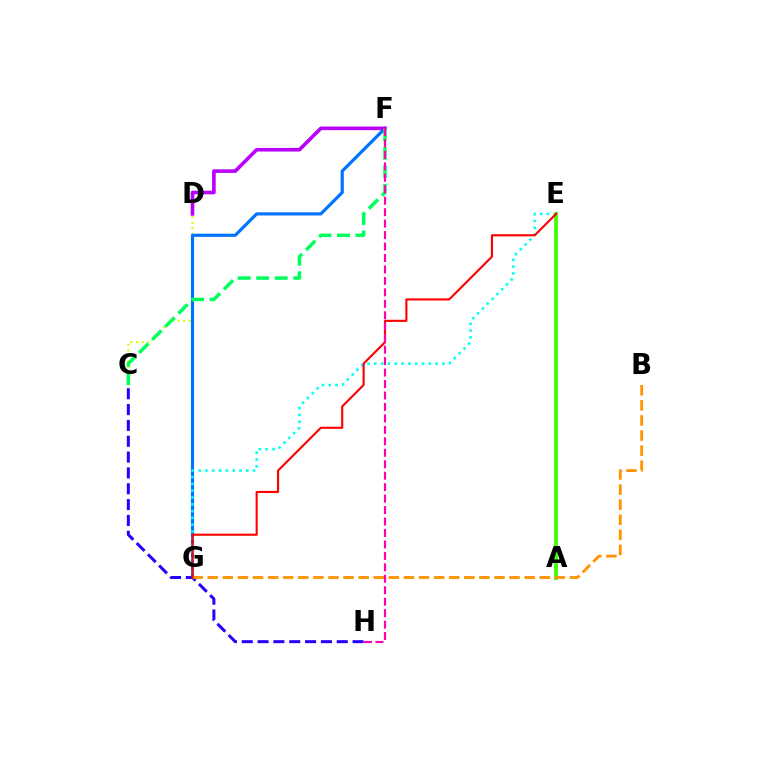{('C', 'D'): [{'color': '#d1ff00', 'line_style': 'dotted', 'thickness': 1.52}], ('F', 'G'): [{'color': '#0074ff', 'line_style': 'solid', 'thickness': 2.27}], ('E', 'G'): [{'color': '#00fff6', 'line_style': 'dotted', 'thickness': 1.85}, {'color': '#ff0000', 'line_style': 'solid', 'thickness': 1.53}], ('C', 'H'): [{'color': '#2500ff', 'line_style': 'dashed', 'thickness': 2.15}], ('D', 'F'): [{'color': '#b900ff', 'line_style': 'solid', 'thickness': 2.61}], ('A', 'E'): [{'color': '#3dff00', 'line_style': 'solid', 'thickness': 2.74}], ('C', 'F'): [{'color': '#00ff5c', 'line_style': 'dashed', 'thickness': 2.51}], ('B', 'G'): [{'color': '#ff9400', 'line_style': 'dashed', 'thickness': 2.05}], ('F', 'H'): [{'color': '#ff00ac', 'line_style': 'dashed', 'thickness': 1.56}]}